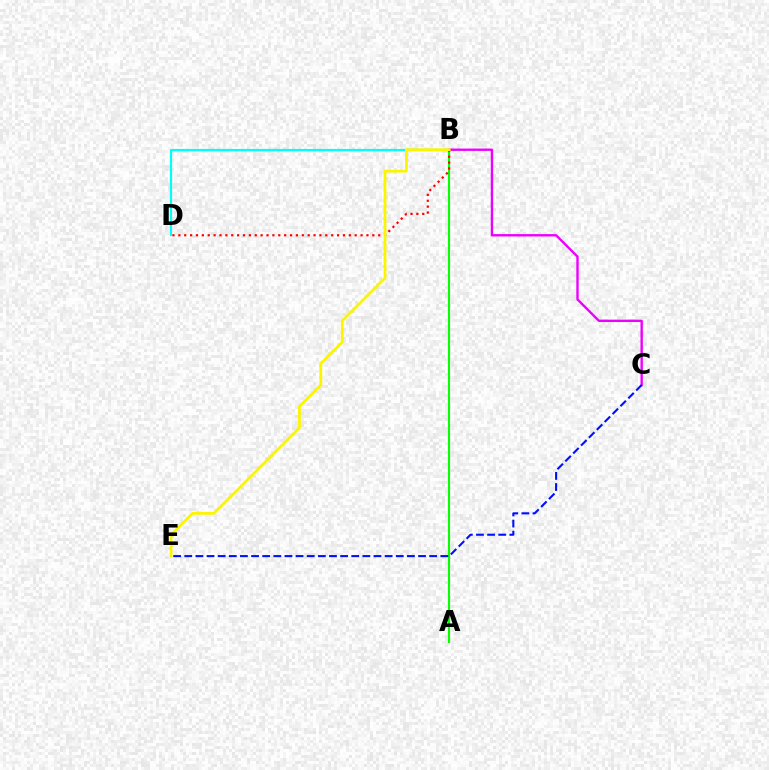{('A', 'B'): [{'color': '#08ff00', 'line_style': 'solid', 'thickness': 1.52}], ('B', 'C'): [{'color': '#ee00ff', 'line_style': 'solid', 'thickness': 1.72}], ('B', 'D'): [{'color': '#00fff6', 'line_style': 'solid', 'thickness': 1.58}, {'color': '#ff0000', 'line_style': 'dotted', 'thickness': 1.6}], ('C', 'E'): [{'color': '#0010ff', 'line_style': 'dashed', 'thickness': 1.51}], ('B', 'E'): [{'color': '#fcf500', 'line_style': 'solid', 'thickness': 2.0}]}